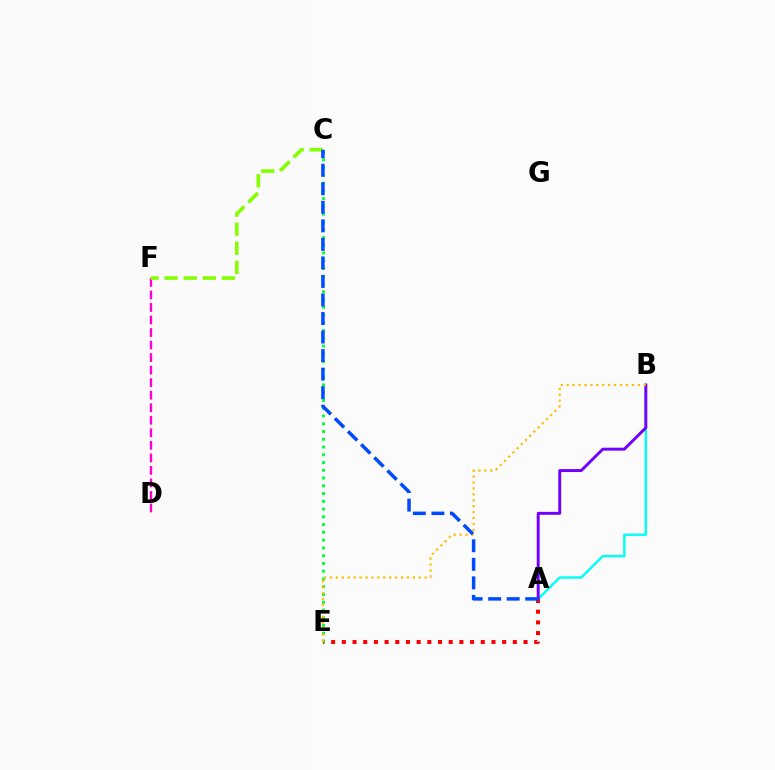{('A', 'E'): [{'color': '#ff0000', 'line_style': 'dotted', 'thickness': 2.9}], ('C', 'E'): [{'color': '#00ff39', 'line_style': 'dotted', 'thickness': 2.11}], ('A', 'B'): [{'color': '#00fff6', 'line_style': 'solid', 'thickness': 1.74}, {'color': '#7200ff', 'line_style': 'solid', 'thickness': 2.11}], ('D', 'F'): [{'color': '#ff00cf', 'line_style': 'dashed', 'thickness': 1.7}], ('C', 'F'): [{'color': '#84ff00', 'line_style': 'dashed', 'thickness': 2.6}], ('B', 'E'): [{'color': '#ffbd00', 'line_style': 'dotted', 'thickness': 1.61}], ('A', 'C'): [{'color': '#004bff', 'line_style': 'dashed', 'thickness': 2.52}]}